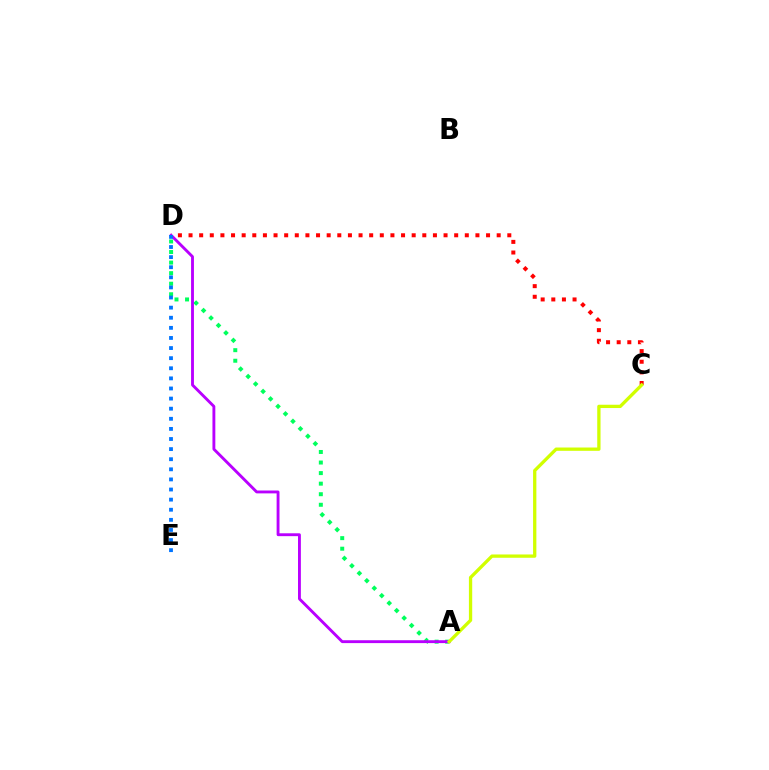{('C', 'D'): [{'color': '#ff0000', 'line_style': 'dotted', 'thickness': 2.89}], ('A', 'D'): [{'color': '#00ff5c', 'line_style': 'dotted', 'thickness': 2.87}, {'color': '#b900ff', 'line_style': 'solid', 'thickness': 2.07}], ('A', 'C'): [{'color': '#d1ff00', 'line_style': 'solid', 'thickness': 2.38}], ('D', 'E'): [{'color': '#0074ff', 'line_style': 'dotted', 'thickness': 2.75}]}